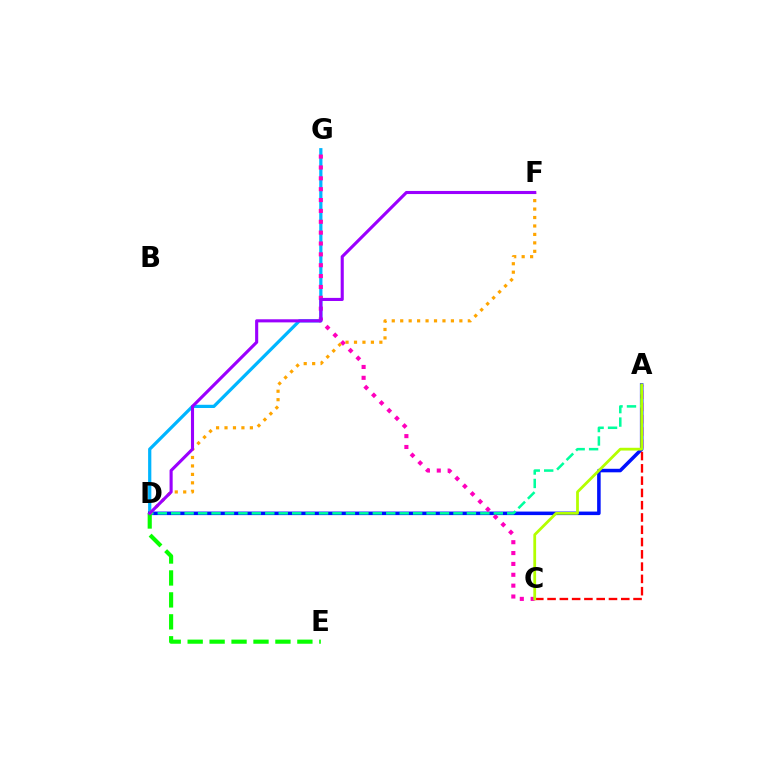{('D', 'G'): [{'color': '#00b5ff', 'line_style': 'solid', 'thickness': 2.32}], ('A', 'D'): [{'color': '#0010ff', 'line_style': 'solid', 'thickness': 2.54}, {'color': '#00ff9d', 'line_style': 'dashed', 'thickness': 1.83}], ('C', 'G'): [{'color': '#ff00bd', 'line_style': 'dotted', 'thickness': 2.95}], ('A', 'C'): [{'color': '#ff0000', 'line_style': 'dashed', 'thickness': 1.67}, {'color': '#b3ff00', 'line_style': 'solid', 'thickness': 2.0}], ('D', 'E'): [{'color': '#08ff00', 'line_style': 'dashed', 'thickness': 2.98}], ('D', 'F'): [{'color': '#ffa500', 'line_style': 'dotted', 'thickness': 2.3}, {'color': '#9b00ff', 'line_style': 'solid', 'thickness': 2.23}]}